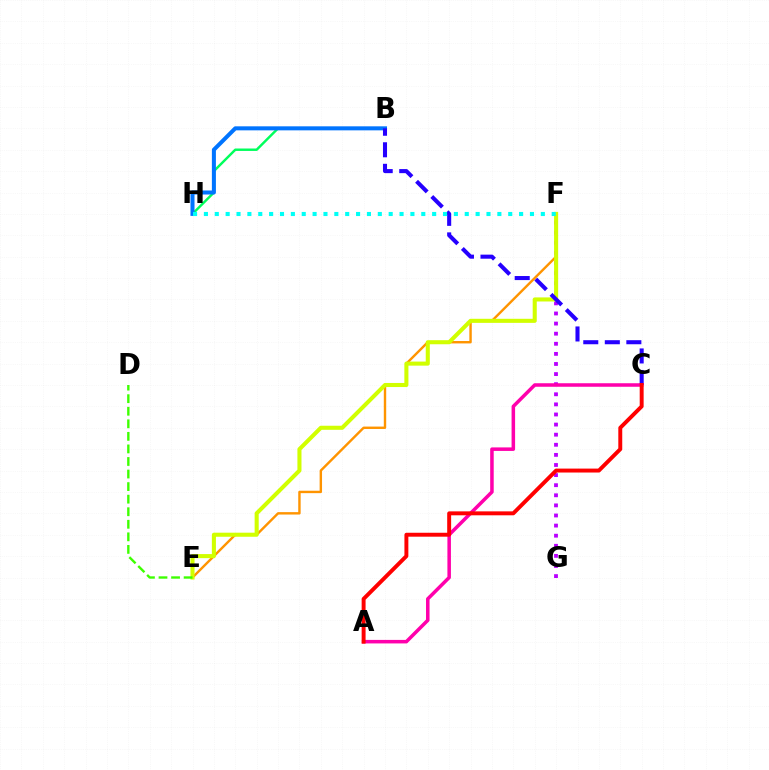{('E', 'F'): [{'color': '#ff9400', 'line_style': 'solid', 'thickness': 1.73}, {'color': '#d1ff00', 'line_style': 'solid', 'thickness': 2.93}], ('F', 'G'): [{'color': '#b900ff', 'line_style': 'dotted', 'thickness': 2.74}], ('B', 'H'): [{'color': '#00ff5c', 'line_style': 'solid', 'thickness': 1.76}, {'color': '#0074ff', 'line_style': 'solid', 'thickness': 2.9}], ('D', 'E'): [{'color': '#3dff00', 'line_style': 'dashed', 'thickness': 1.71}], ('B', 'C'): [{'color': '#2500ff', 'line_style': 'dashed', 'thickness': 2.93}], ('A', 'C'): [{'color': '#ff00ac', 'line_style': 'solid', 'thickness': 2.54}, {'color': '#ff0000', 'line_style': 'solid', 'thickness': 2.83}], ('F', 'H'): [{'color': '#00fff6', 'line_style': 'dotted', 'thickness': 2.95}]}